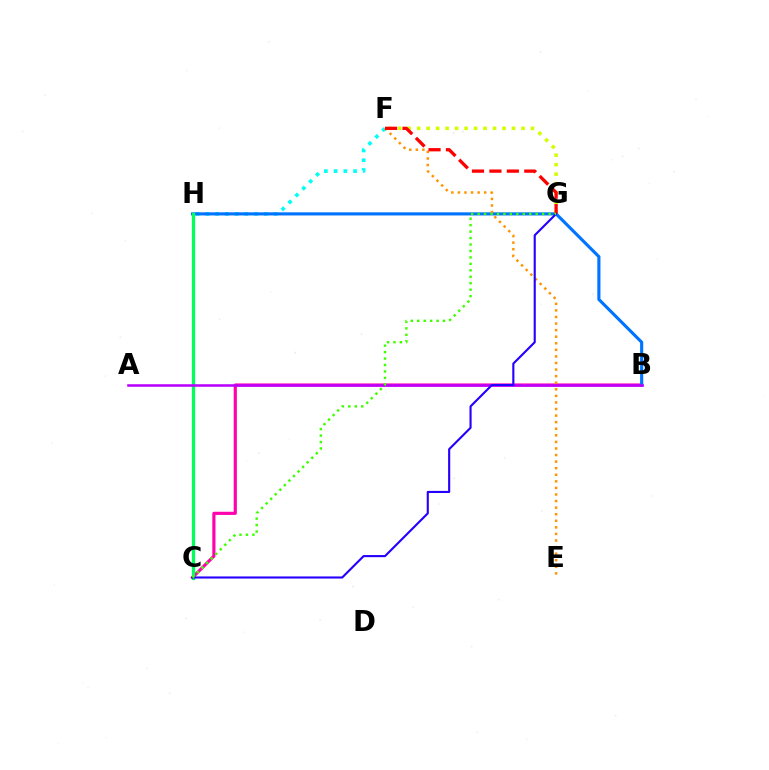{('F', 'H'): [{'color': '#00fff6', 'line_style': 'dotted', 'thickness': 2.64}], ('B', 'C'): [{'color': '#ff00ac', 'line_style': 'solid', 'thickness': 2.27}], ('B', 'H'): [{'color': '#0074ff', 'line_style': 'solid', 'thickness': 2.25}], ('C', 'H'): [{'color': '#00ff5c', 'line_style': 'solid', 'thickness': 2.34}], ('A', 'B'): [{'color': '#b900ff', 'line_style': 'solid', 'thickness': 1.84}], ('F', 'G'): [{'color': '#d1ff00', 'line_style': 'dotted', 'thickness': 2.58}, {'color': '#ff0000', 'line_style': 'dashed', 'thickness': 2.37}], ('E', 'F'): [{'color': '#ff9400', 'line_style': 'dotted', 'thickness': 1.79}], ('C', 'G'): [{'color': '#2500ff', 'line_style': 'solid', 'thickness': 1.53}, {'color': '#3dff00', 'line_style': 'dotted', 'thickness': 1.75}]}